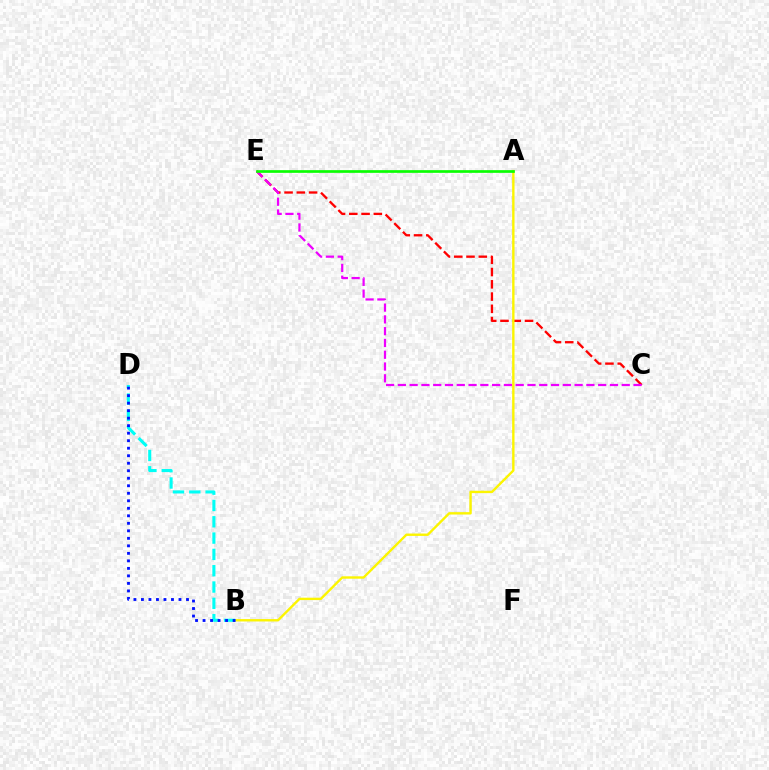{('C', 'E'): [{'color': '#ff0000', 'line_style': 'dashed', 'thickness': 1.67}, {'color': '#ee00ff', 'line_style': 'dashed', 'thickness': 1.6}], ('A', 'B'): [{'color': '#fcf500', 'line_style': 'solid', 'thickness': 1.72}], ('B', 'D'): [{'color': '#00fff6', 'line_style': 'dashed', 'thickness': 2.22}, {'color': '#0010ff', 'line_style': 'dotted', 'thickness': 2.04}], ('A', 'E'): [{'color': '#08ff00', 'line_style': 'solid', 'thickness': 1.94}]}